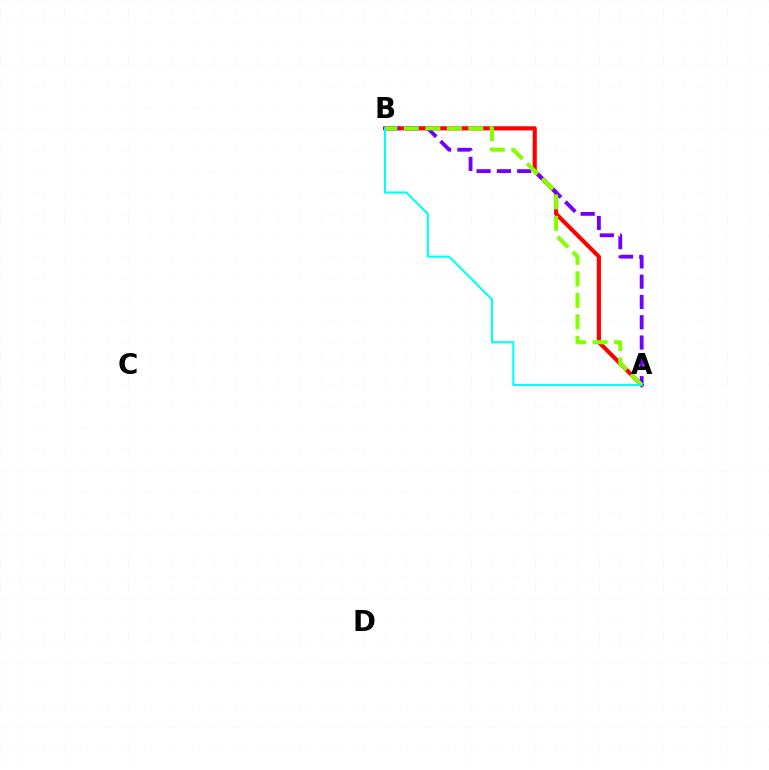{('A', 'B'): [{'color': '#ff0000', 'line_style': 'solid', 'thickness': 2.97}, {'color': '#7200ff', 'line_style': 'dashed', 'thickness': 2.76}, {'color': '#84ff00', 'line_style': 'dashed', 'thickness': 2.92}, {'color': '#00fff6', 'line_style': 'solid', 'thickness': 1.51}]}